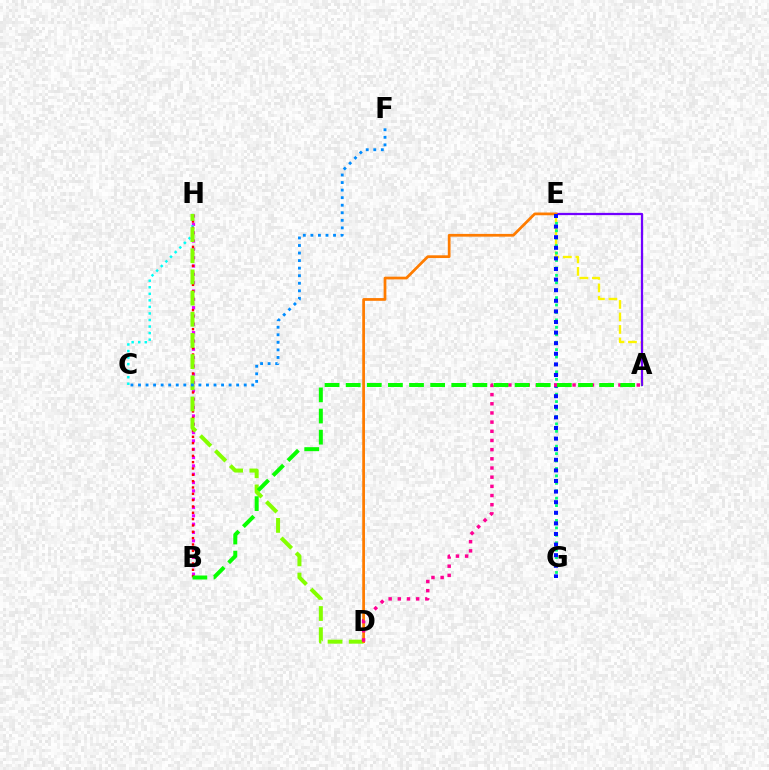{('B', 'H'): [{'color': '#ee00ff', 'line_style': 'dotted', 'thickness': 2.26}, {'color': '#ff0000', 'line_style': 'dotted', 'thickness': 1.72}], ('C', 'H'): [{'color': '#00fff6', 'line_style': 'dotted', 'thickness': 1.78}], ('A', 'E'): [{'color': '#fcf500', 'line_style': 'dashed', 'thickness': 1.7}, {'color': '#7200ff', 'line_style': 'solid', 'thickness': 1.62}], ('D', 'H'): [{'color': '#84ff00', 'line_style': 'dashed', 'thickness': 2.88}], ('E', 'G'): [{'color': '#00ff74', 'line_style': 'dotted', 'thickness': 2.02}, {'color': '#0010ff', 'line_style': 'dotted', 'thickness': 2.88}], ('D', 'E'): [{'color': '#ff7c00', 'line_style': 'solid', 'thickness': 1.97}], ('A', 'D'): [{'color': '#ff0094', 'line_style': 'dotted', 'thickness': 2.49}], ('C', 'F'): [{'color': '#008cff', 'line_style': 'dotted', 'thickness': 2.05}], ('A', 'B'): [{'color': '#08ff00', 'line_style': 'dashed', 'thickness': 2.87}]}